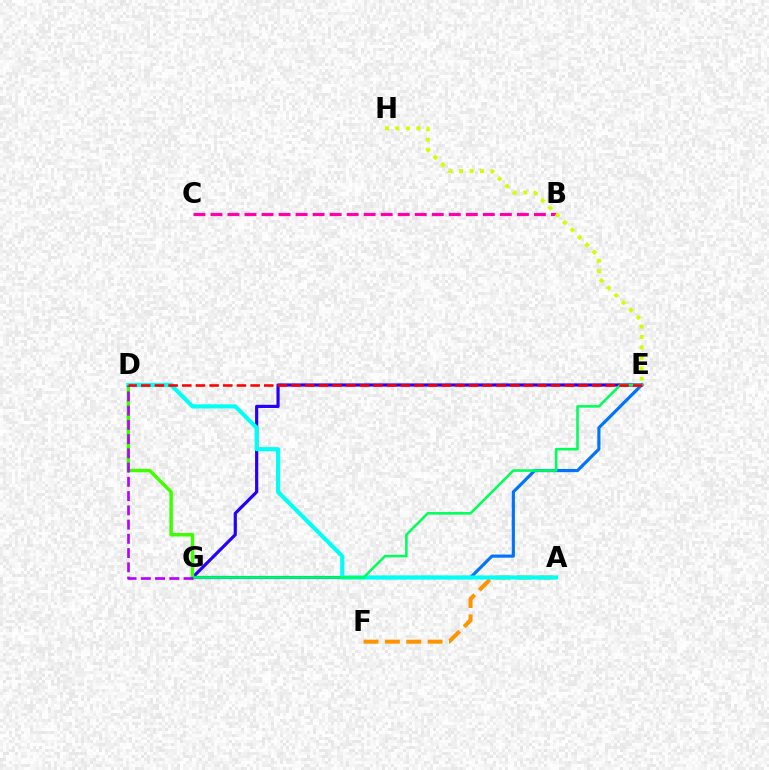{('E', 'G'): [{'color': '#2500ff', 'line_style': 'solid', 'thickness': 2.29}, {'color': '#0074ff', 'line_style': 'solid', 'thickness': 2.28}, {'color': '#00ff5c', 'line_style': 'solid', 'thickness': 1.85}], ('A', 'F'): [{'color': '#ff9400', 'line_style': 'dashed', 'thickness': 2.9}], ('D', 'G'): [{'color': '#3dff00', 'line_style': 'solid', 'thickness': 2.47}, {'color': '#b900ff', 'line_style': 'dashed', 'thickness': 1.94}], ('A', 'D'): [{'color': '#00fff6', 'line_style': 'solid', 'thickness': 2.97}], ('D', 'E'): [{'color': '#ff0000', 'line_style': 'dashed', 'thickness': 1.86}], ('B', 'C'): [{'color': '#ff00ac', 'line_style': 'dashed', 'thickness': 2.31}], ('E', 'H'): [{'color': '#d1ff00', 'line_style': 'dotted', 'thickness': 2.84}]}